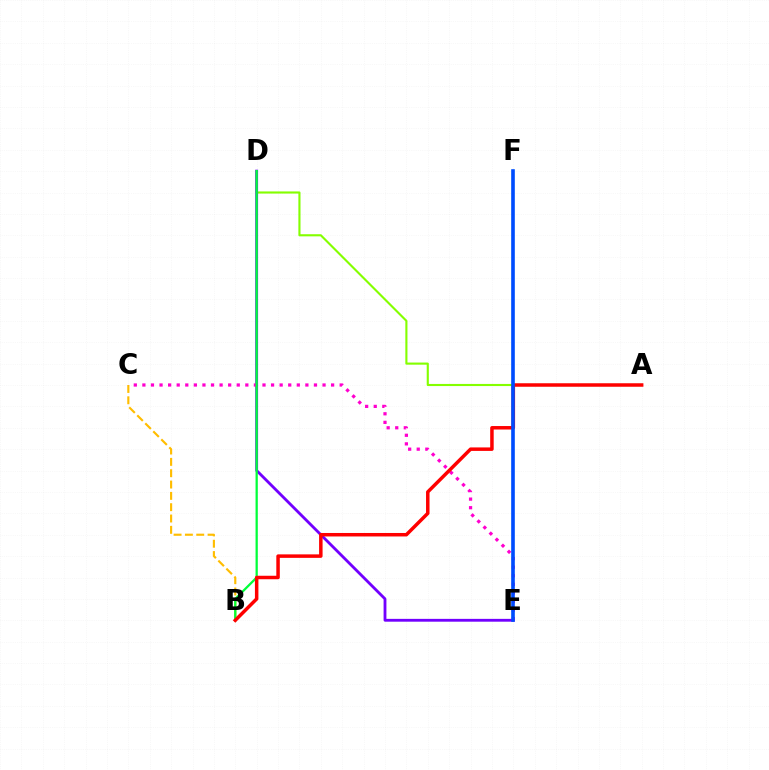{('E', 'F'): [{'color': '#00fff6', 'line_style': 'solid', 'thickness': 1.68}, {'color': '#004bff', 'line_style': 'solid', 'thickness': 2.59}], ('B', 'C'): [{'color': '#ffbd00', 'line_style': 'dashed', 'thickness': 1.54}], ('A', 'D'): [{'color': '#84ff00', 'line_style': 'solid', 'thickness': 1.53}], ('D', 'E'): [{'color': '#7200ff', 'line_style': 'solid', 'thickness': 2.03}], ('C', 'E'): [{'color': '#ff00cf', 'line_style': 'dotted', 'thickness': 2.33}], ('B', 'D'): [{'color': '#00ff39', 'line_style': 'solid', 'thickness': 1.63}], ('A', 'B'): [{'color': '#ff0000', 'line_style': 'solid', 'thickness': 2.51}]}